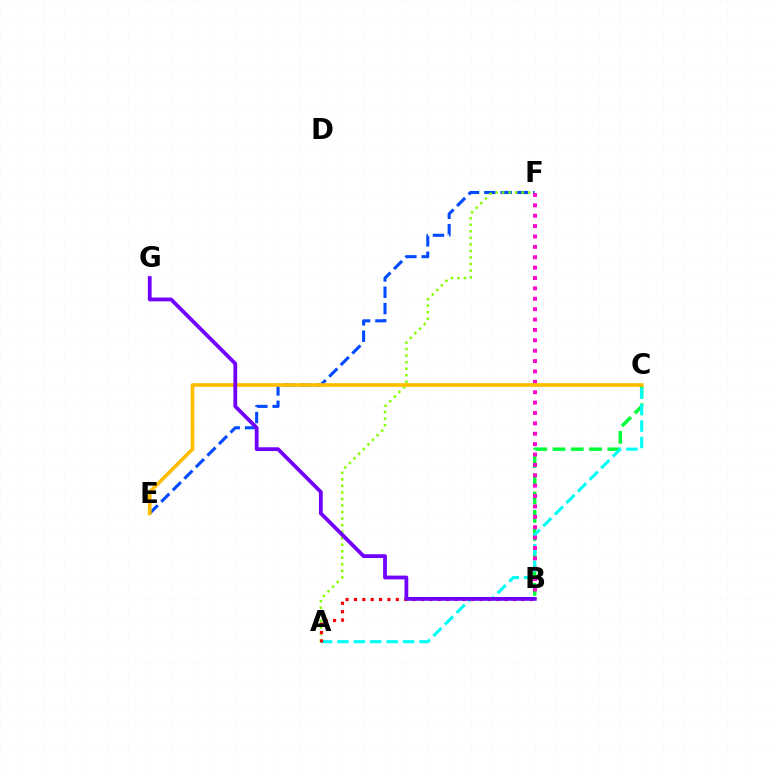{('E', 'F'): [{'color': '#004bff', 'line_style': 'dashed', 'thickness': 2.22}], ('B', 'C'): [{'color': '#00ff39', 'line_style': 'dashed', 'thickness': 2.48}], ('A', 'C'): [{'color': '#00fff6', 'line_style': 'dashed', 'thickness': 2.23}], ('B', 'F'): [{'color': '#ff00cf', 'line_style': 'dotted', 'thickness': 2.82}], ('A', 'F'): [{'color': '#84ff00', 'line_style': 'dotted', 'thickness': 1.78}], ('A', 'B'): [{'color': '#ff0000', 'line_style': 'dotted', 'thickness': 2.28}], ('C', 'E'): [{'color': '#ffbd00', 'line_style': 'solid', 'thickness': 2.65}], ('B', 'G'): [{'color': '#7200ff', 'line_style': 'solid', 'thickness': 2.73}]}